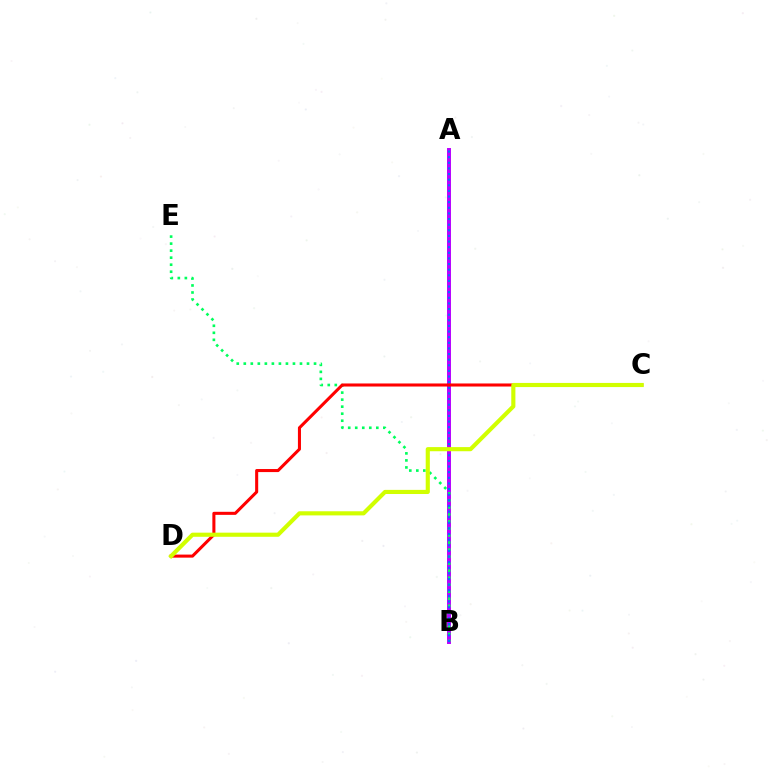{('A', 'B'): [{'color': '#b900ff', 'line_style': 'solid', 'thickness': 2.85}, {'color': '#0074ff', 'line_style': 'dotted', 'thickness': 1.53}], ('B', 'E'): [{'color': '#00ff5c', 'line_style': 'dotted', 'thickness': 1.91}], ('C', 'D'): [{'color': '#ff0000', 'line_style': 'solid', 'thickness': 2.2}, {'color': '#d1ff00', 'line_style': 'solid', 'thickness': 2.97}]}